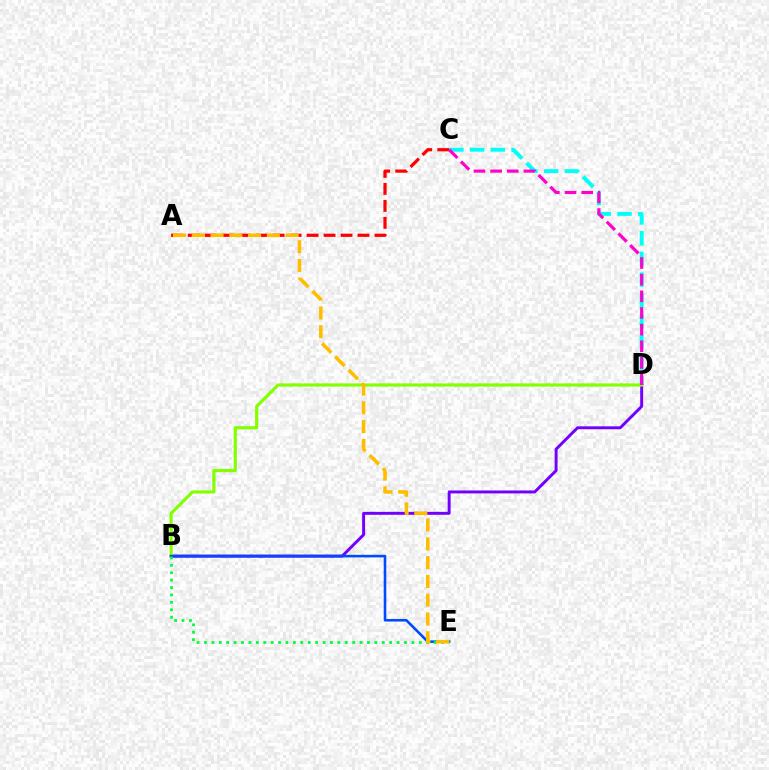{('C', 'D'): [{'color': '#00fff6', 'line_style': 'dashed', 'thickness': 2.82}, {'color': '#ff00cf', 'line_style': 'dashed', 'thickness': 2.26}], ('A', 'C'): [{'color': '#ff0000', 'line_style': 'dashed', 'thickness': 2.31}], ('B', 'D'): [{'color': '#7200ff', 'line_style': 'solid', 'thickness': 2.11}, {'color': '#84ff00', 'line_style': 'solid', 'thickness': 2.29}], ('B', 'E'): [{'color': '#004bff', 'line_style': 'solid', 'thickness': 1.87}, {'color': '#00ff39', 'line_style': 'dotted', 'thickness': 2.01}], ('A', 'E'): [{'color': '#ffbd00', 'line_style': 'dashed', 'thickness': 2.55}]}